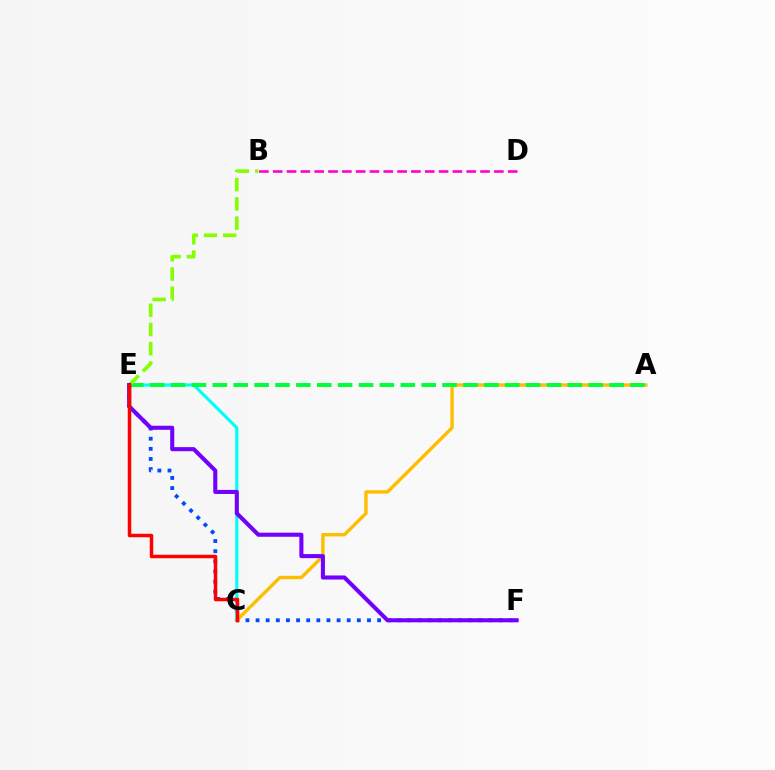{('B', 'D'): [{'color': '#ff00cf', 'line_style': 'dashed', 'thickness': 1.88}], ('E', 'F'): [{'color': '#004bff', 'line_style': 'dotted', 'thickness': 2.75}, {'color': '#7200ff', 'line_style': 'solid', 'thickness': 2.93}], ('C', 'E'): [{'color': '#00fff6', 'line_style': 'solid', 'thickness': 2.28}, {'color': '#ff0000', 'line_style': 'solid', 'thickness': 2.51}], ('A', 'C'): [{'color': '#ffbd00', 'line_style': 'solid', 'thickness': 2.43}], ('A', 'E'): [{'color': '#00ff39', 'line_style': 'dashed', 'thickness': 2.84}], ('B', 'E'): [{'color': '#84ff00', 'line_style': 'dashed', 'thickness': 2.61}]}